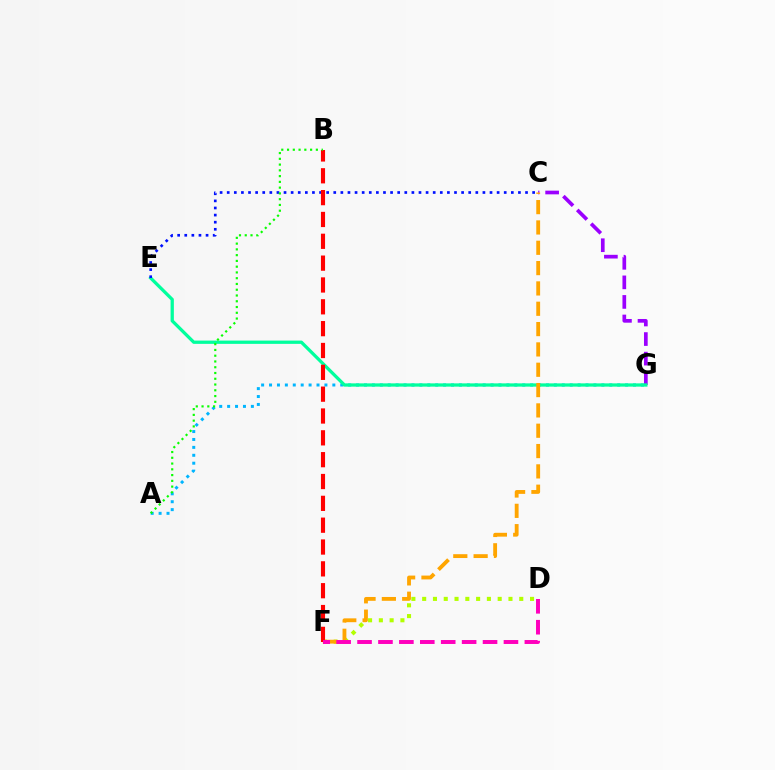{('C', 'G'): [{'color': '#9b00ff', 'line_style': 'dashed', 'thickness': 2.66}], ('D', 'F'): [{'color': '#b3ff00', 'line_style': 'dotted', 'thickness': 2.93}, {'color': '#ff00bd', 'line_style': 'dashed', 'thickness': 2.84}], ('A', 'G'): [{'color': '#00b5ff', 'line_style': 'dotted', 'thickness': 2.15}], ('E', 'G'): [{'color': '#00ff9d', 'line_style': 'solid', 'thickness': 2.36}], ('C', 'E'): [{'color': '#0010ff', 'line_style': 'dotted', 'thickness': 1.93}], ('C', 'F'): [{'color': '#ffa500', 'line_style': 'dashed', 'thickness': 2.76}], ('B', 'F'): [{'color': '#ff0000', 'line_style': 'dashed', 'thickness': 2.97}], ('A', 'B'): [{'color': '#08ff00', 'line_style': 'dotted', 'thickness': 1.57}]}